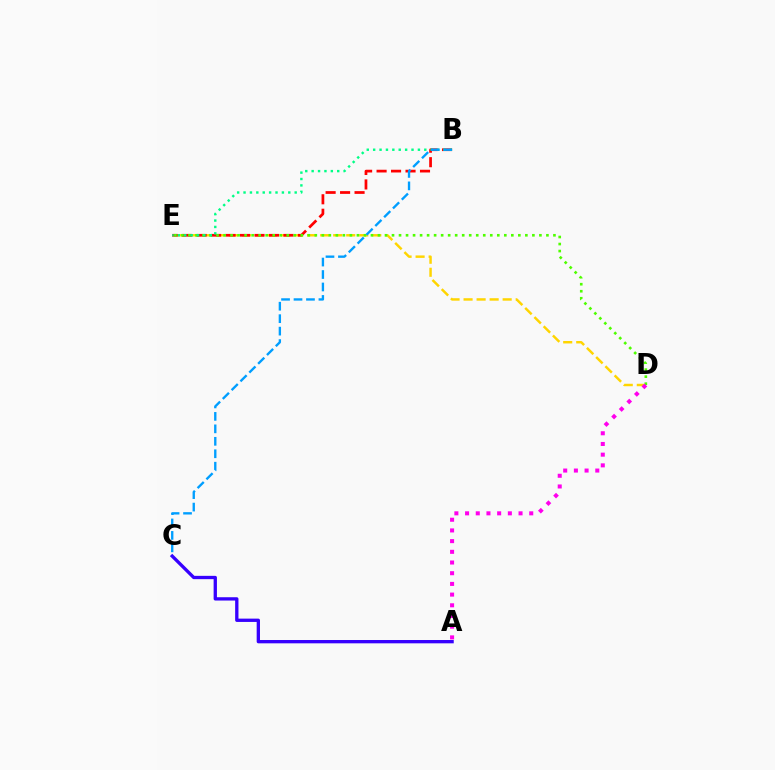{('D', 'E'): [{'color': '#ffd500', 'line_style': 'dashed', 'thickness': 1.77}, {'color': '#4fff00', 'line_style': 'dotted', 'thickness': 1.91}], ('A', 'C'): [{'color': '#3700ff', 'line_style': 'solid', 'thickness': 2.38}], ('B', 'E'): [{'color': '#ff0000', 'line_style': 'dashed', 'thickness': 1.97}, {'color': '#00ff86', 'line_style': 'dotted', 'thickness': 1.74}], ('A', 'D'): [{'color': '#ff00ed', 'line_style': 'dotted', 'thickness': 2.91}], ('B', 'C'): [{'color': '#009eff', 'line_style': 'dashed', 'thickness': 1.69}]}